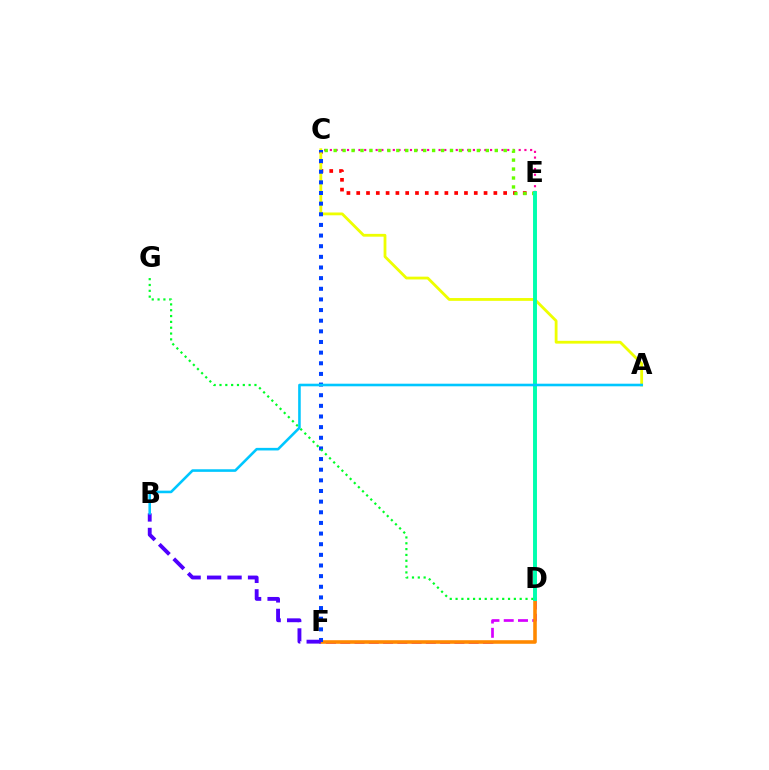{('C', 'E'): [{'color': '#ff00a0', 'line_style': 'dotted', 'thickness': 1.55}, {'color': '#ff0000', 'line_style': 'dotted', 'thickness': 2.66}, {'color': '#66ff00', 'line_style': 'dotted', 'thickness': 2.43}], ('A', 'C'): [{'color': '#eeff00', 'line_style': 'solid', 'thickness': 2.02}], ('D', 'F'): [{'color': '#d600ff', 'line_style': 'dashed', 'thickness': 1.94}, {'color': '#ff8800', 'line_style': 'solid', 'thickness': 2.57}], ('C', 'F'): [{'color': '#003fff', 'line_style': 'dotted', 'thickness': 2.89}], ('D', 'G'): [{'color': '#00ff27', 'line_style': 'dotted', 'thickness': 1.58}], ('D', 'E'): [{'color': '#00ffaf', 'line_style': 'solid', 'thickness': 2.83}], ('B', 'F'): [{'color': '#4f00ff', 'line_style': 'dashed', 'thickness': 2.78}], ('A', 'B'): [{'color': '#00c7ff', 'line_style': 'solid', 'thickness': 1.87}]}